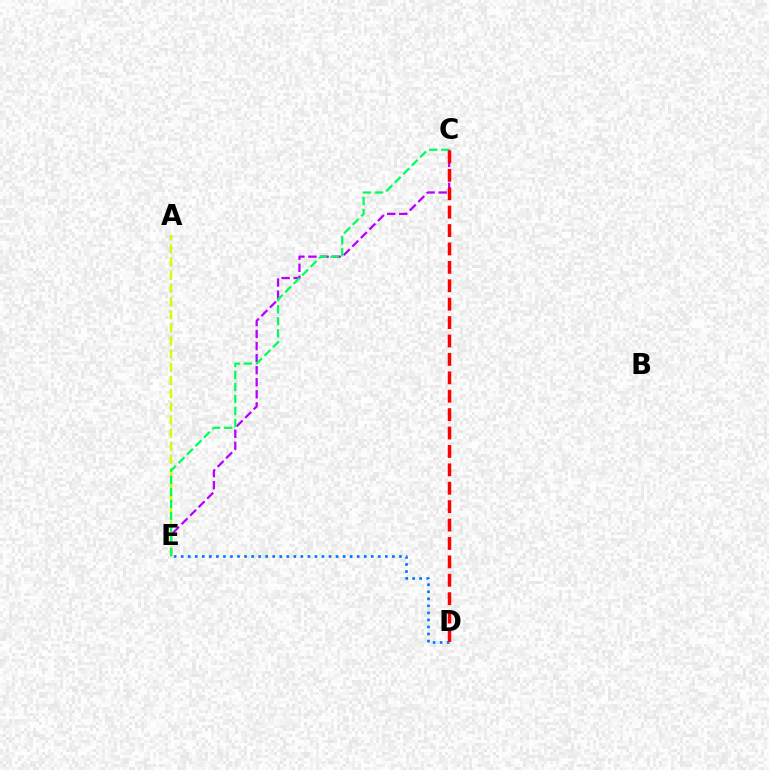{('C', 'E'): [{'color': '#b900ff', 'line_style': 'dashed', 'thickness': 1.64}, {'color': '#00ff5c', 'line_style': 'dashed', 'thickness': 1.63}], ('A', 'E'): [{'color': '#d1ff00', 'line_style': 'dashed', 'thickness': 1.79}], ('D', 'E'): [{'color': '#0074ff', 'line_style': 'dotted', 'thickness': 1.91}], ('C', 'D'): [{'color': '#ff0000', 'line_style': 'dashed', 'thickness': 2.5}]}